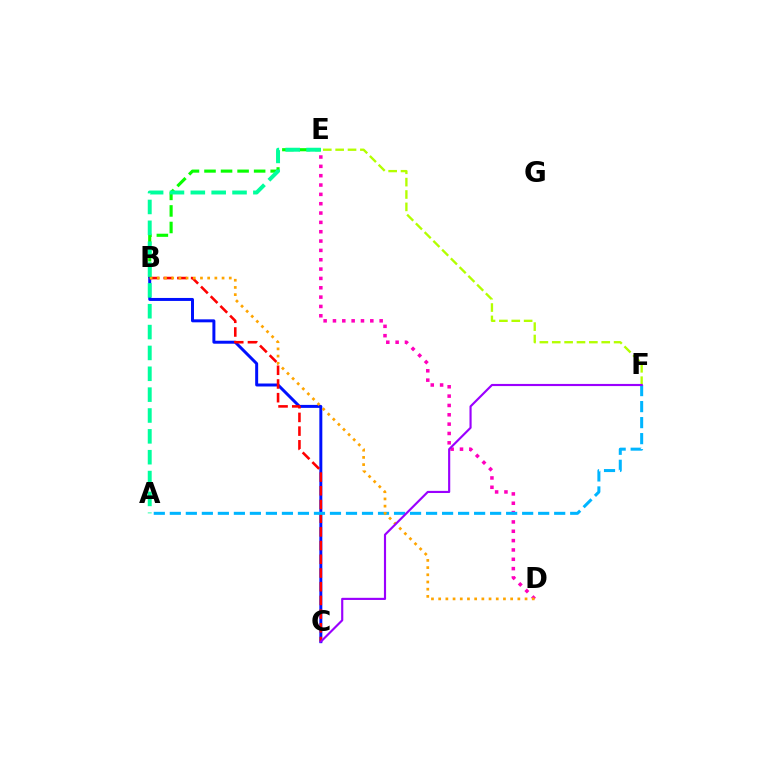{('D', 'E'): [{'color': '#ff00bd', 'line_style': 'dotted', 'thickness': 2.54}], ('B', 'E'): [{'color': '#08ff00', 'line_style': 'dashed', 'thickness': 2.25}], ('B', 'C'): [{'color': '#0010ff', 'line_style': 'solid', 'thickness': 2.14}, {'color': '#ff0000', 'line_style': 'dashed', 'thickness': 1.86}], ('A', 'F'): [{'color': '#00b5ff', 'line_style': 'dashed', 'thickness': 2.18}], ('B', 'D'): [{'color': '#ffa500', 'line_style': 'dotted', 'thickness': 1.96}], ('A', 'E'): [{'color': '#00ff9d', 'line_style': 'dashed', 'thickness': 2.83}], ('E', 'F'): [{'color': '#b3ff00', 'line_style': 'dashed', 'thickness': 1.68}], ('C', 'F'): [{'color': '#9b00ff', 'line_style': 'solid', 'thickness': 1.54}]}